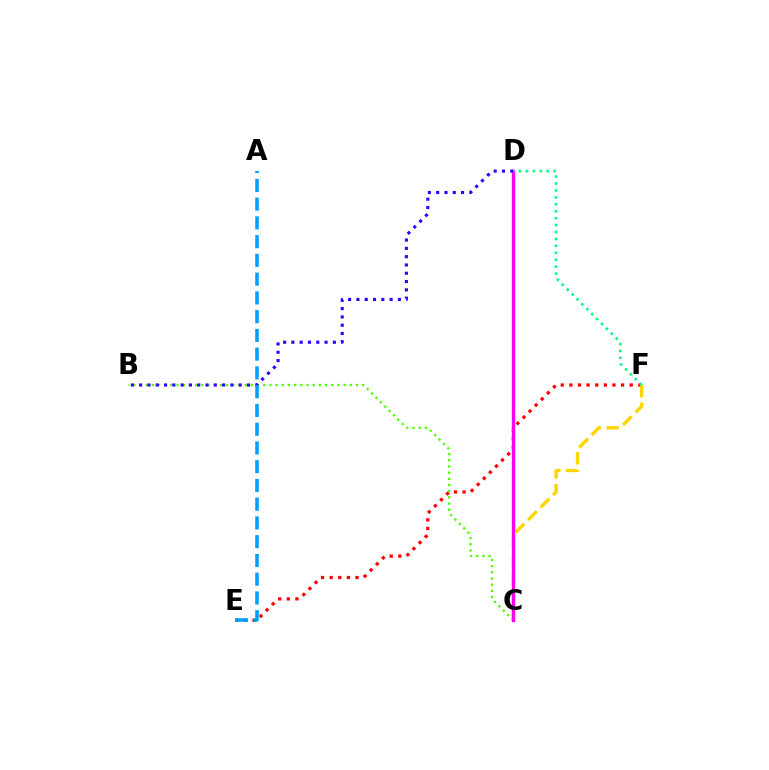{('B', 'C'): [{'color': '#4fff00', 'line_style': 'dotted', 'thickness': 1.68}], ('E', 'F'): [{'color': '#ff0000', 'line_style': 'dotted', 'thickness': 2.34}], ('C', 'F'): [{'color': '#ffd500', 'line_style': 'dashed', 'thickness': 2.4}], ('C', 'D'): [{'color': '#ff00ed', 'line_style': 'solid', 'thickness': 2.41}], ('B', 'D'): [{'color': '#3700ff', 'line_style': 'dotted', 'thickness': 2.25}], ('D', 'F'): [{'color': '#00ff86', 'line_style': 'dotted', 'thickness': 1.88}], ('A', 'E'): [{'color': '#009eff', 'line_style': 'dashed', 'thickness': 2.55}]}